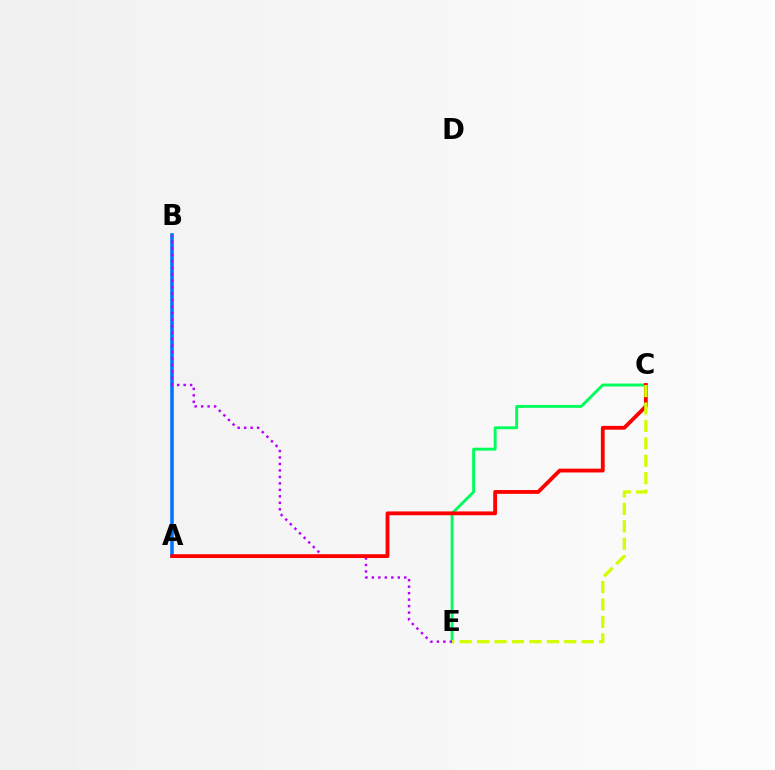{('A', 'B'): [{'color': '#0074ff', 'line_style': 'solid', 'thickness': 2.57}], ('C', 'E'): [{'color': '#00ff5c', 'line_style': 'solid', 'thickness': 2.1}, {'color': '#d1ff00', 'line_style': 'dashed', 'thickness': 2.37}], ('B', 'E'): [{'color': '#b900ff', 'line_style': 'dotted', 'thickness': 1.76}], ('A', 'C'): [{'color': '#ff0000', 'line_style': 'solid', 'thickness': 2.75}]}